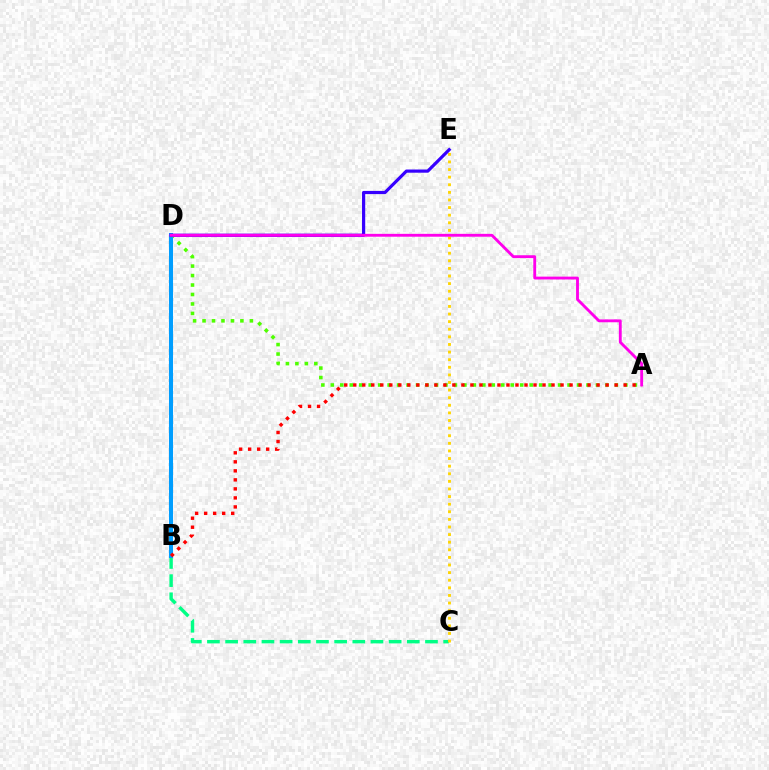{('B', 'C'): [{'color': '#00ff86', 'line_style': 'dashed', 'thickness': 2.47}], ('A', 'D'): [{'color': '#4fff00', 'line_style': 'dotted', 'thickness': 2.57}, {'color': '#ff00ed', 'line_style': 'solid', 'thickness': 2.06}], ('B', 'D'): [{'color': '#009eff', 'line_style': 'solid', 'thickness': 2.92}], ('A', 'B'): [{'color': '#ff0000', 'line_style': 'dotted', 'thickness': 2.45}], ('C', 'E'): [{'color': '#ffd500', 'line_style': 'dotted', 'thickness': 2.07}], ('D', 'E'): [{'color': '#3700ff', 'line_style': 'solid', 'thickness': 2.29}]}